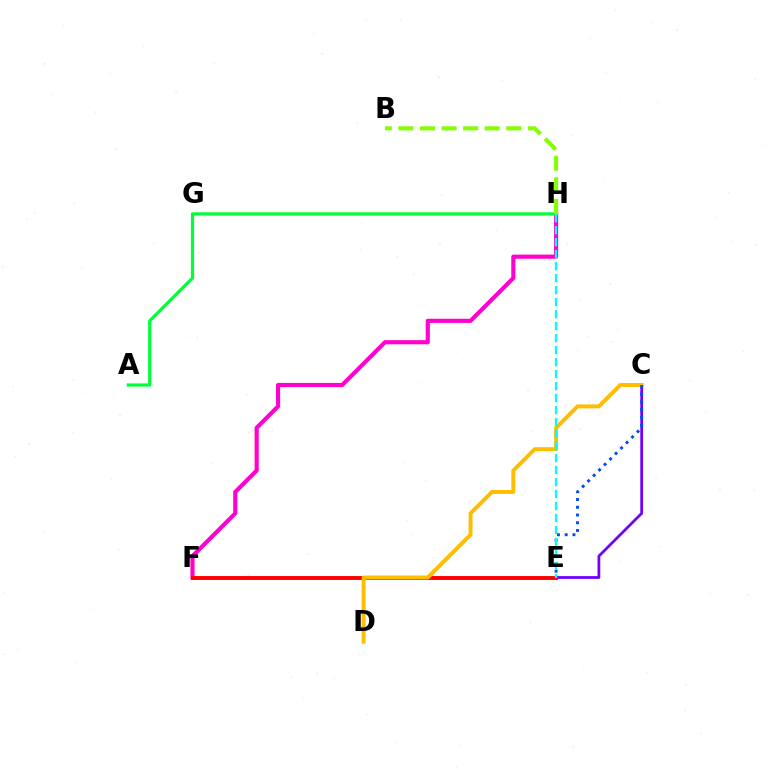{('C', 'E'): [{'color': '#7200ff', 'line_style': 'solid', 'thickness': 2.0}, {'color': '#004bff', 'line_style': 'dotted', 'thickness': 2.11}], ('F', 'H'): [{'color': '#ff00cf', 'line_style': 'solid', 'thickness': 2.98}], ('A', 'H'): [{'color': '#00ff39', 'line_style': 'solid', 'thickness': 2.31}], ('E', 'F'): [{'color': '#ff0000', 'line_style': 'solid', 'thickness': 2.81}], ('C', 'D'): [{'color': '#ffbd00', 'line_style': 'solid', 'thickness': 2.84}], ('B', 'H'): [{'color': '#84ff00', 'line_style': 'dashed', 'thickness': 2.93}], ('E', 'H'): [{'color': '#00fff6', 'line_style': 'dashed', 'thickness': 1.63}]}